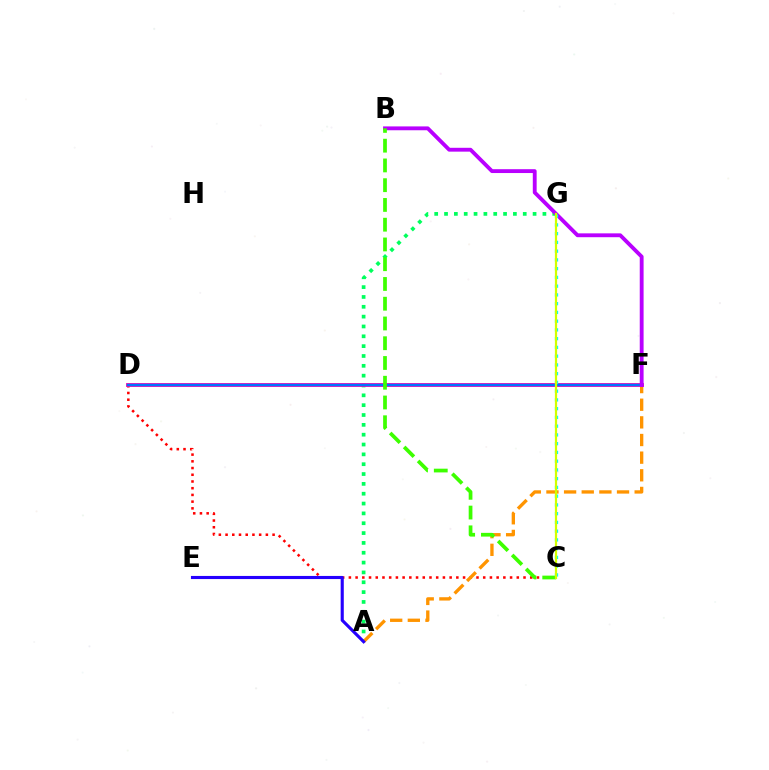{('C', 'D'): [{'color': '#ff0000', 'line_style': 'dotted', 'thickness': 1.82}], ('A', 'G'): [{'color': '#00ff5c', 'line_style': 'dotted', 'thickness': 2.67}], ('A', 'F'): [{'color': '#ff9400', 'line_style': 'dashed', 'thickness': 2.4}], ('D', 'F'): [{'color': '#ff00ac', 'line_style': 'solid', 'thickness': 2.76}, {'color': '#0074ff', 'line_style': 'solid', 'thickness': 1.77}], ('A', 'E'): [{'color': '#2500ff', 'line_style': 'solid', 'thickness': 2.25}], ('B', 'F'): [{'color': '#b900ff', 'line_style': 'solid', 'thickness': 2.77}], ('B', 'C'): [{'color': '#3dff00', 'line_style': 'dashed', 'thickness': 2.68}], ('C', 'G'): [{'color': '#00fff6', 'line_style': 'dotted', 'thickness': 2.38}, {'color': '#d1ff00', 'line_style': 'solid', 'thickness': 1.59}]}